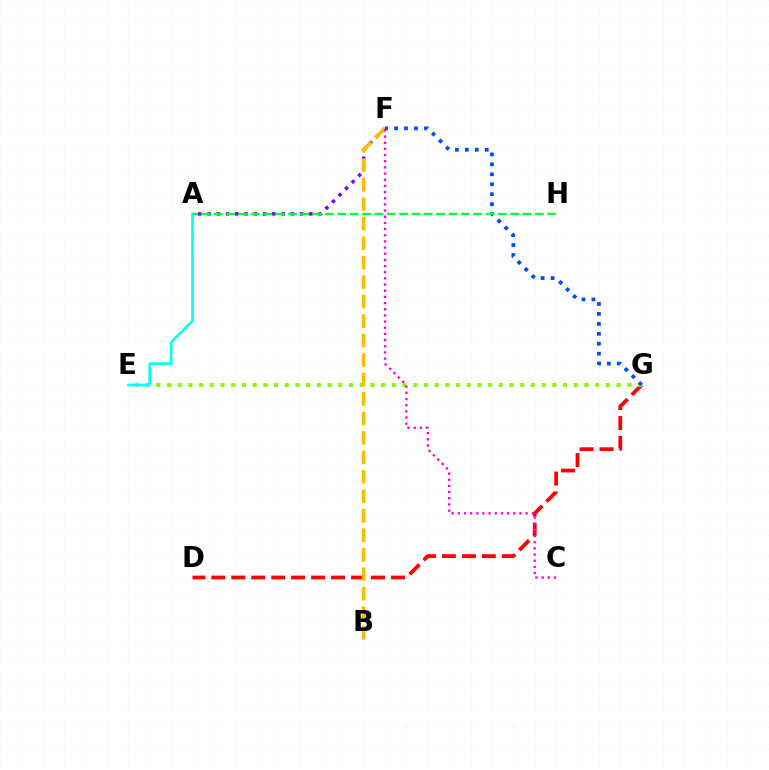{('A', 'F'): [{'color': '#7200ff', 'line_style': 'dotted', 'thickness': 2.52}], ('D', 'G'): [{'color': '#ff0000', 'line_style': 'dashed', 'thickness': 2.71}], ('E', 'G'): [{'color': '#84ff00', 'line_style': 'dotted', 'thickness': 2.91}], ('A', 'E'): [{'color': '#00fff6', 'line_style': 'solid', 'thickness': 1.88}], ('B', 'F'): [{'color': '#ffbd00', 'line_style': 'dashed', 'thickness': 2.65}], ('C', 'F'): [{'color': '#ff00cf', 'line_style': 'dotted', 'thickness': 1.68}], ('F', 'G'): [{'color': '#004bff', 'line_style': 'dotted', 'thickness': 2.7}], ('A', 'H'): [{'color': '#00ff39', 'line_style': 'dashed', 'thickness': 1.68}]}